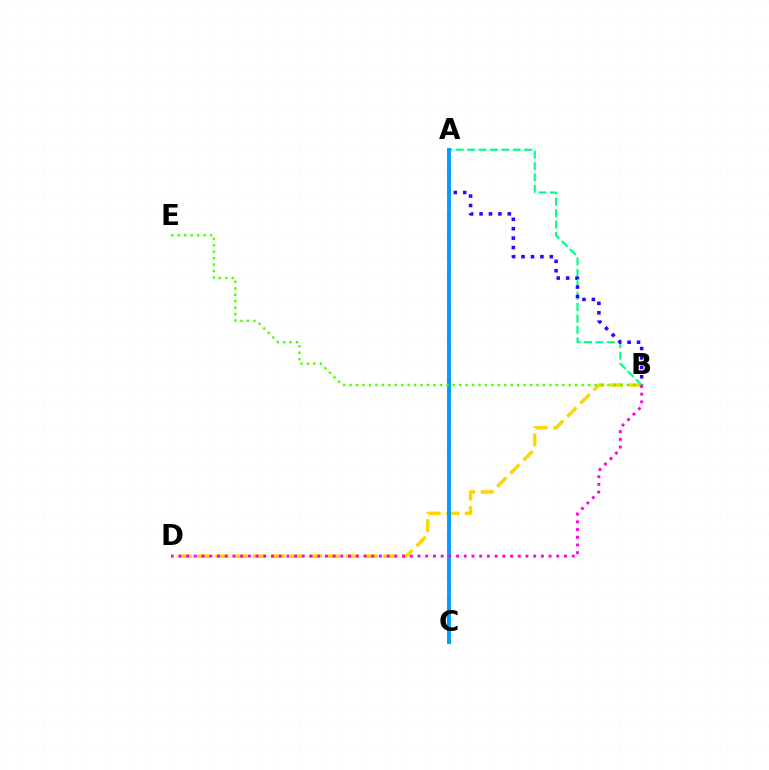{('A', 'B'): [{'color': '#00ff86', 'line_style': 'dashed', 'thickness': 1.55}, {'color': '#3700ff', 'line_style': 'dotted', 'thickness': 2.56}], ('B', 'D'): [{'color': '#ffd500', 'line_style': 'dashed', 'thickness': 2.53}, {'color': '#ff00ed', 'line_style': 'dotted', 'thickness': 2.1}], ('A', 'C'): [{'color': '#ff0000', 'line_style': 'dotted', 'thickness': 2.82}, {'color': '#009eff', 'line_style': 'solid', 'thickness': 2.8}], ('B', 'E'): [{'color': '#4fff00', 'line_style': 'dotted', 'thickness': 1.75}]}